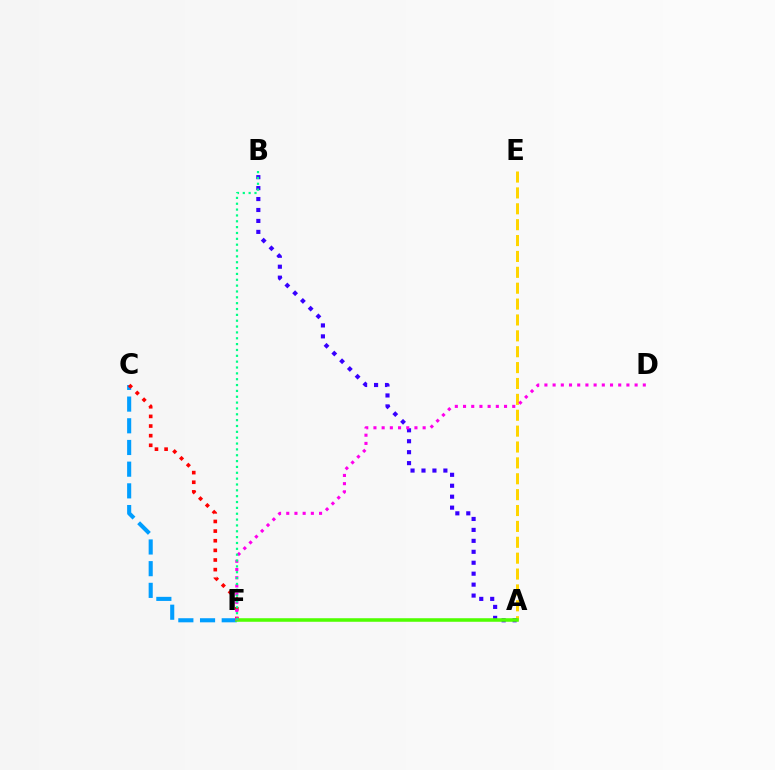{('C', 'F'): [{'color': '#009eff', 'line_style': 'dashed', 'thickness': 2.95}, {'color': '#ff0000', 'line_style': 'dotted', 'thickness': 2.62}], ('A', 'E'): [{'color': '#ffd500', 'line_style': 'dashed', 'thickness': 2.16}], ('A', 'B'): [{'color': '#3700ff', 'line_style': 'dotted', 'thickness': 2.97}], ('A', 'F'): [{'color': '#4fff00', 'line_style': 'solid', 'thickness': 2.55}], ('D', 'F'): [{'color': '#ff00ed', 'line_style': 'dotted', 'thickness': 2.23}], ('B', 'F'): [{'color': '#00ff86', 'line_style': 'dotted', 'thickness': 1.59}]}